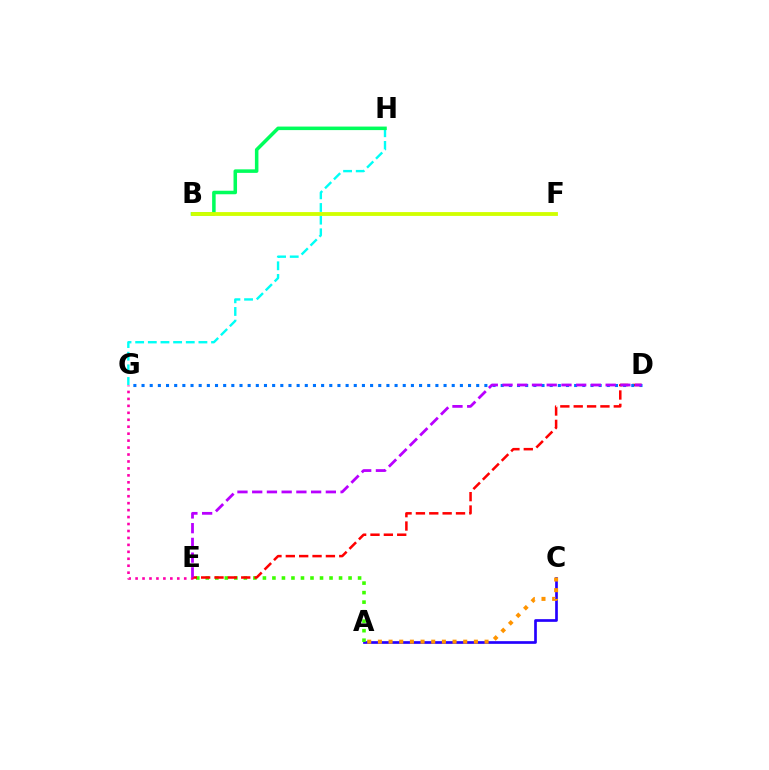{('A', 'C'): [{'color': '#2500ff', 'line_style': 'solid', 'thickness': 1.93}, {'color': '#ff9400', 'line_style': 'dotted', 'thickness': 2.9}], ('G', 'H'): [{'color': '#00fff6', 'line_style': 'dashed', 'thickness': 1.72}], ('A', 'E'): [{'color': '#3dff00', 'line_style': 'dotted', 'thickness': 2.59}], ('B', 'H'): [{'color': '#00ff5c', 'line_style': 'solid', 'thickness': 2.54}], ('E', 'G'): [{'color': '#ff00ac', 'line_style': 'dotted', 'thickness': 1.89}], ('D', 'E'): [{'color': '#ff0000', 'line_style': 'dashed', 'thickness': 1.82}, {'color': '#b900ff', 'line_style': 'dashed', 'thickness': 2.0}], ('D', 'G'): [{'color': '#0074ff', 'line_style': 'dotted', 'thickness': 2.22}], ('B', 'F'): [{'color': '#d1ff00', 'line_style': 'solid', 'thickness': 2.76}]}